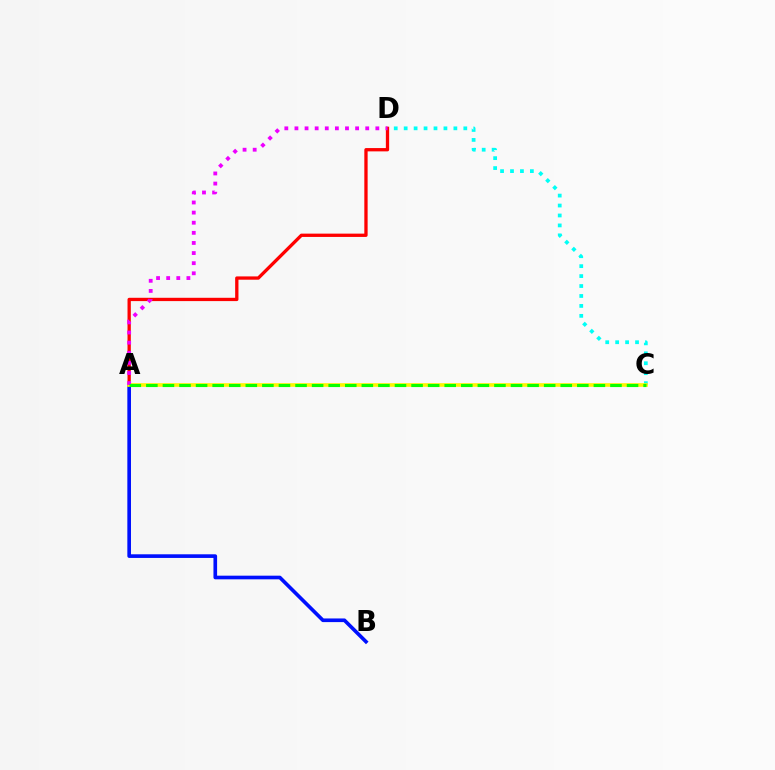{('A', 'B'): [{'color': '#0010ff', 'line_style': 'solid', 'thickness': 2.63}], ('C', 'D'): [{'color': '#00fff6', 'line_style': 'dotted', 'thickness': 2.7}], ('A', 'D'): [{'color': '#ff0000', 'line_style': 'solid', 'thickness': 2.38}, {'color': '#ee00ff', 'line_style': 'dotted', 'thickness': 2.75}], ('A', 'C'): [{'color': '#fcf500', 'line_style': 'solid', 'thickness': 2.6}, {'color': '#08ff00', 'line_style': 'dashed', 'thickness': 2.25}]}